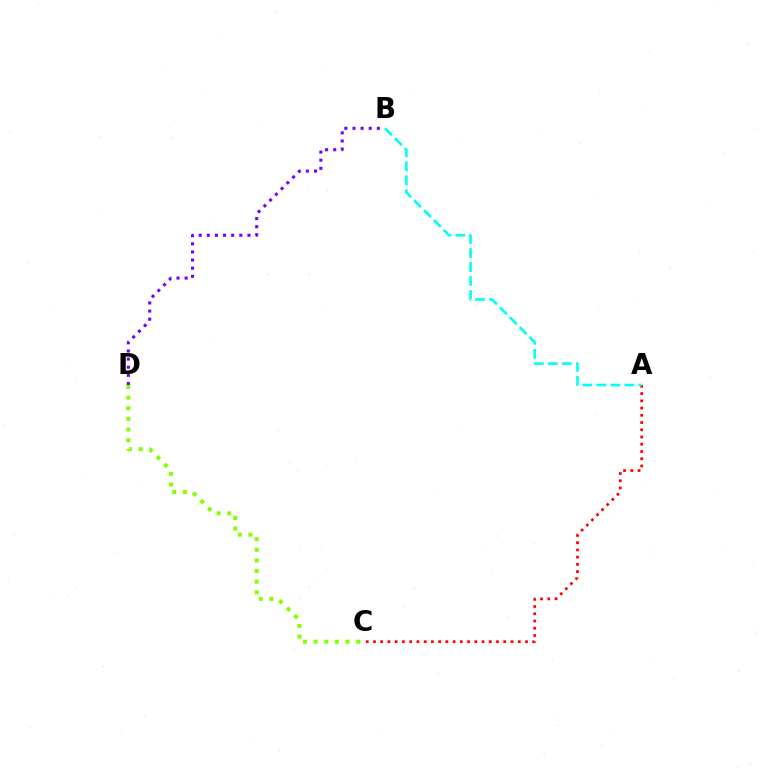{('A', 'C'): [{'color': '#ff0000', 'line_style': 'dotted', 'thickness': 1.97}], ('C', 'D'): [{'color': '#84ff00', 'line_style': 'dotted', 'thickness': 2.89}], ('B', 'D'): [{'color': '#7200ff', 'line_style': 'dotted', 'thickness': 2.21}], ('A', 'B'): [{'color': '#00fff6', 'line_style': 'dashed', 'thickness': 1.9}]}